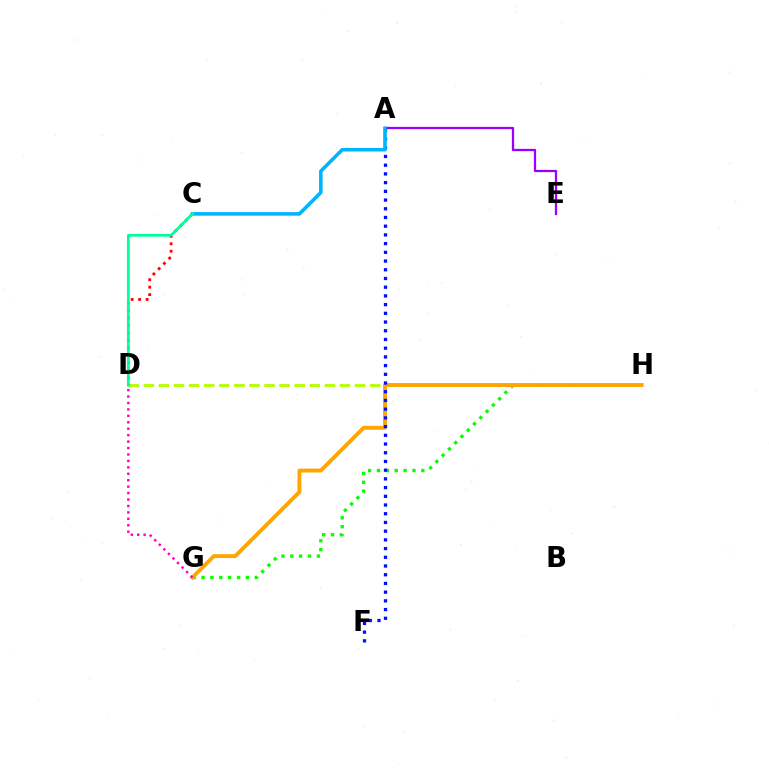{('D', 'H'): [{'color': '#b3ff00', 'line_style': 'dashed', 'thickness': 2.05}], ('C', 'D'): [{'color': '#ff0000', 'line_style': 'dotted', 'thickness': 2.03}, {'color': '#00ff9d', 'line_style': 'solid', 'thickness': 2.01}], ('G', 'H'): [{'color': '#08ff00', 'line_style': 'dotted', 'thickness': 2.41}, {'color': '#ffa500', 'line_style': 'solid', 'thickness': 2.81}], ('A', 'F'): [{'color': '#0010ff', 'line_style': 'dotted', 'thickness': 2.37}], ('D', 'G'): [{'color': '#ff00bd', 'line_style': 'dotted', 'thickness': 1.75}], ('A', 'E'): [{'color': '#9b00ff', 'line_style': 'solid', 'thickness': 1.64}], ('A', 'C'): [{'color': '#00b5ff', 'line_style': 'solid', 'thickness': 2.58}]}